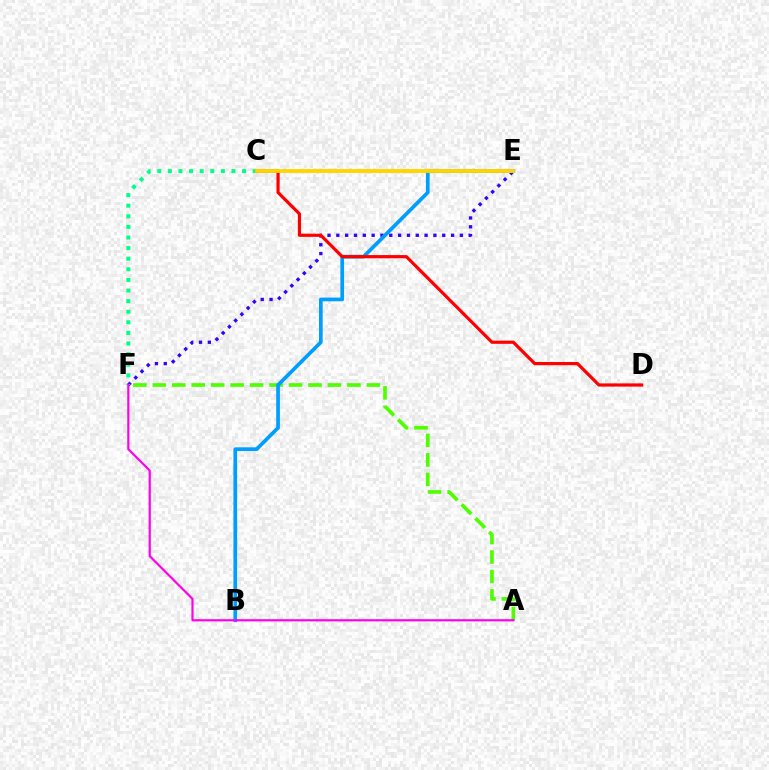{('A', 'F'): [{'color': '#4fff00', 'line_style': 'dashed', 'thickness': 2.64}, {'color': '#ff00ed', 'line_style': 'solid', 'thickness': 1.58}], ('E', 'F'): [{'color': '#3700ff', 'line_style': 'dotted', 'thickness': 2.4}], ('B', 'E'): [{'color': '#009eff', 'line_style': 'solid', 'thickness': 2.66}], ('C', 'F'): [{'color': '#00ff86', 'line_style': 'dotted', 'thickness': 2.88}], ('C', 'D'): [{'color': '#ff0000', 'line_style': 'solid', 'thickness': 2.3}], ('C', 'E'): [{'color': '#ffd500', 'line_style': 'solid', 'thickness': 2.76}]}